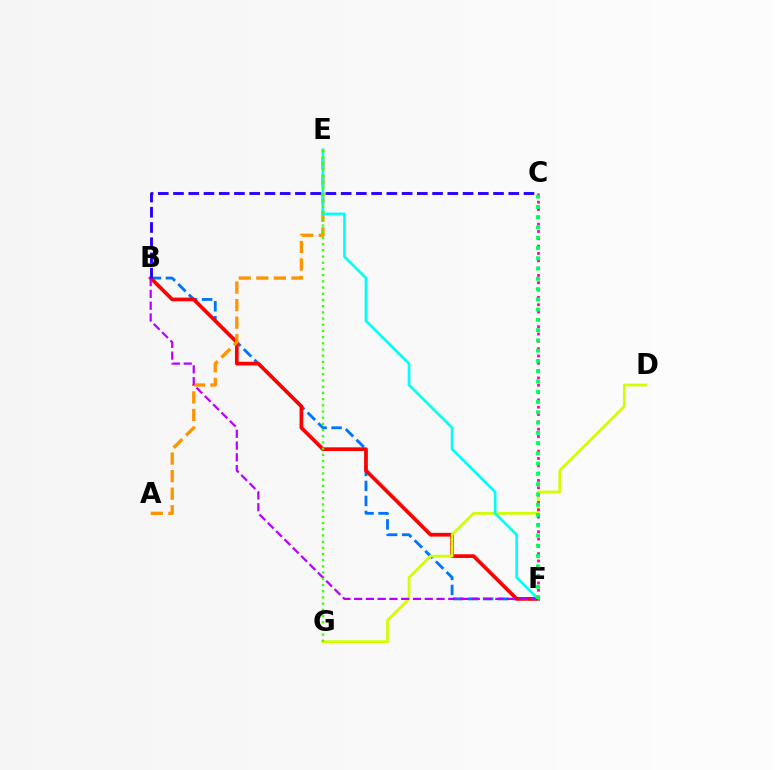{('B', 'F'): [{'color': '#0074ff', 'line_style': 'dashed', 'thickness': 2.04}, {'color': '#ff0000', 'line_style': 'solid', 'thickness': 2.66}, {'color': '#b900ff', 'line_style': 'dashed', 'thickness': 1.6}], ('D', 'G'): [{'color': '#d1ff00', 'line_style': 'solid', 'thickness': 1.98}], ('A', 'E'): [{'color': '#ff9400', 'line_style': 'dashed', 'thickness': 2.38}], ('E', 'F'): [{'color': '#00fff6', 'line_style': 'solid', 'thickness': 1.93}], ('C', 'F'): [{'color': '#ff00ac', 'line_style': 'dotted', 'thickness': 1.99}, {'color': '#00ff5c', 'line_style': 'dotted', 'thickness': 2.79}], ('E', 'G'): [{'color': '#3dff00', 'line_style': 'dotted', 'thickness': 1.68}], ('B', 'C'): [{'color': '#2500ff', 'line_style': 'dashed', 'thickness': 2.07}]}